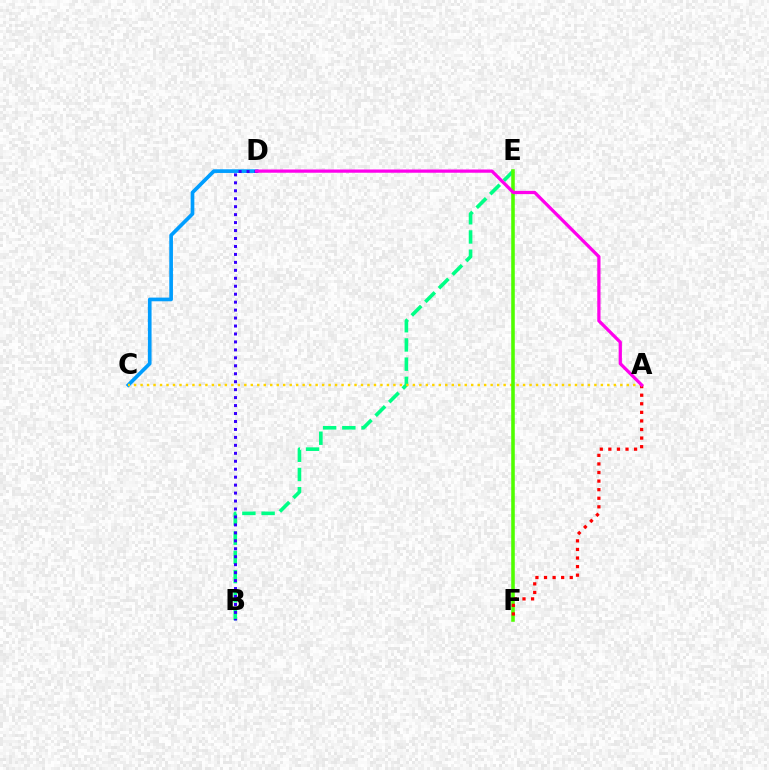{('B', 'E'): [{'color': '#00ff86', 'line_style': 'dashed', 'thickness': 2.61}], ('C', 'D'): [{'color': '#009eff', 'line_style': 'solid', 'thickness': 2.65}], ('A', 'C'): [{'color': '#ffd500', 'line_style': 'dotted', 'thickness': 1.76}], ('E', 'F'): [{'color': '#4fff00', 'line_style': 'solid', 'thickness': 2.57}], ('A', 'F'): [{'color': '#ff0000', 'line_style': 'dotted', 'thickness': 2.33}], ('B', 'D'): [{'color': '#3700ff', 'line_style': 'dotted', 'thickness': 2.16}], ('A', 'D'): [{'color': '#ff00ed', 'line_style': 'solid', 'thickness': 2.34}]}